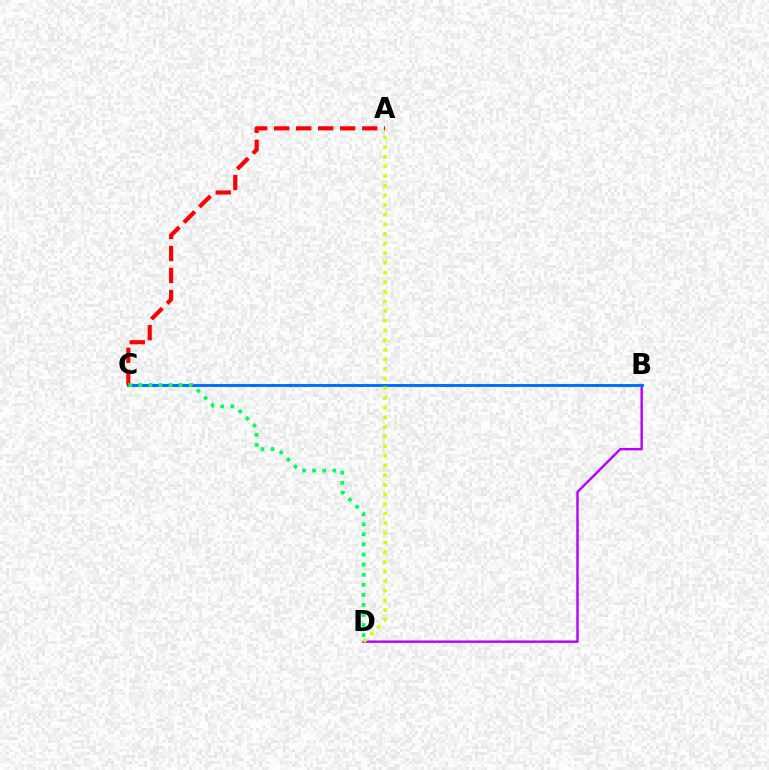{('B', 'D'): [{'color': '#b900ff', 'line_style': 'solid', 'thickness': 1.74}], ('B', 'C'): [{'color': '#0074ff', 'line_style': 'solid', 'thickness': 2.16}], ('A', 'D'): [{'color': '#d1ff00', 'line_style': 'dotted', 'thickness': 2.62}], ('A', 'C'): [{'color': '#ff0000', 'line_style': 'dashed', 'thickness': 2.99}], ('C', 'D'): [{'color': '#00ff5c', 'line_style': 'dotted', 'thickness': 2.74}]}